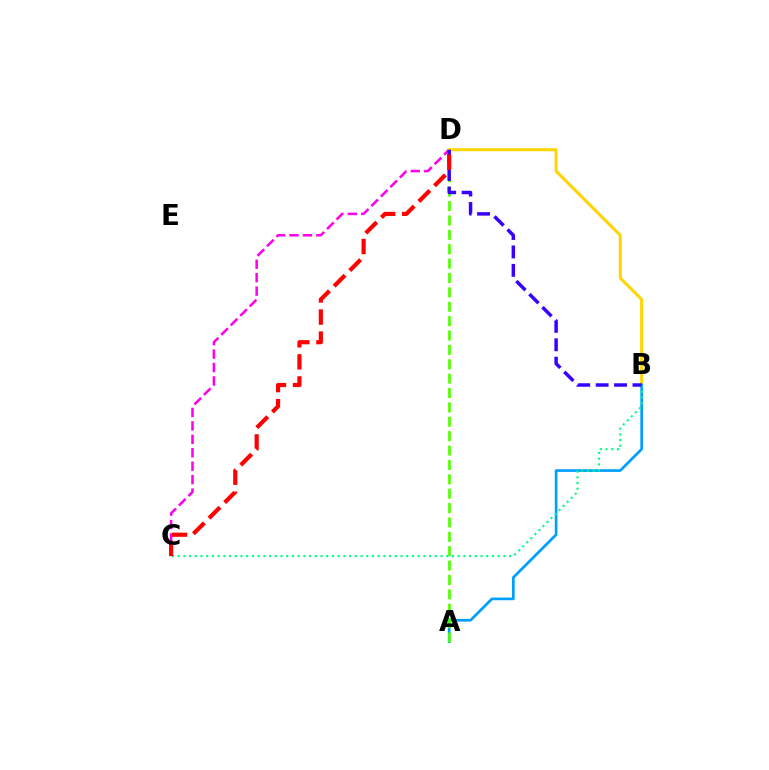{('C', 'D'): [{'color': '#ff00ed', 'line_style': 'dashed', 'thickness': 1.83}, {'color': '#ff0000', 'line_style': 'dashed', 'thickness': 3.0}], ('B', 'D'): [{'color': '#ffd500', 'line_style': 'solid', 'thickness': 2.17}, {'color': '#3700ff', 'line_style': 'dashed', 'thickness': 2.5}], ('A', 'B'): [{'color': '#009eff', 'line_style': 'solid', 'thickness': 1.94}], ('A', 'D'): [{'color': '#4fff00', 'line_style': 'dashed', 'thickness': 1.95}], ('B', 'C'): [{'color': '#00ff86', 'line_style': 'dotted', 'thickness': 1.55}]}